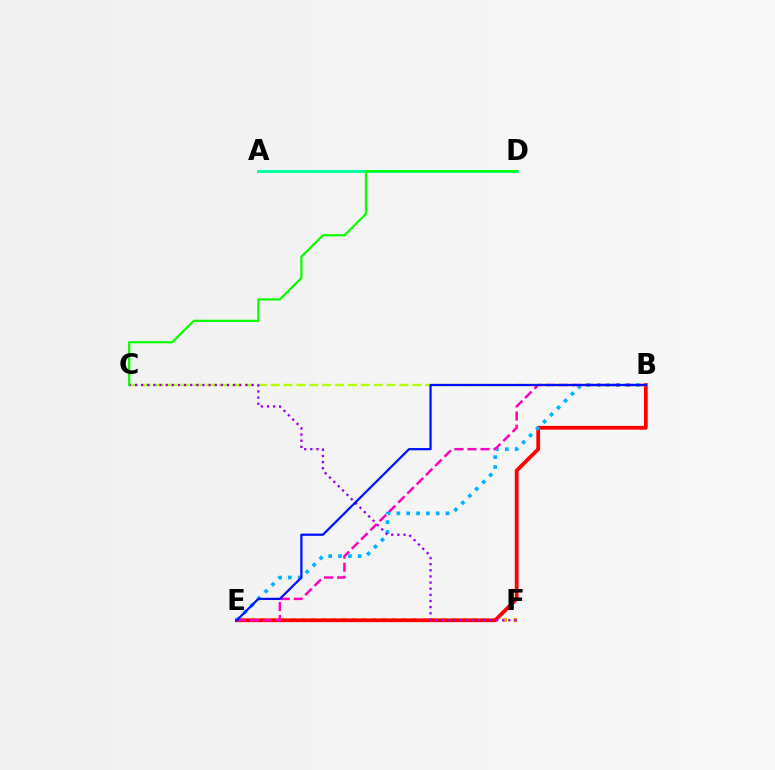{('E', 'F'): [{'color': '#ffa500', 'line_style': 'dotted', 'thickness': 2.74}], ('B', 'E'): [{'color': '#ff0000', 'line_style': 'solid', 'thickness': 2.7}, {'color': '#00b5ff', 'line_style': 'dotted', 'thickness': 2.67}, {'color': '#ff00bd', 'line_style': 'dashed', 'thickness': 1.77}, {'color': '#0010ff', 'line_style': 'solid', 'thickness': 1.62}], ('A', 'D'): [{'color': '#00ff9d', 'line_style': 'solid', 'thickness': 2.08}], ('B', 'C'): [{'color': '#b3ff00', 'line_style': 'dashed', 'thickness': 1.75}], ('C', 'F'): [{'color': '#9b00ff', 'line_style': 'dotted', 'thickness': 1.67}], ('C', 'D'): [{'color': '#08ff00', 'line_style': 'solid', 'thickness': 1.59}]}